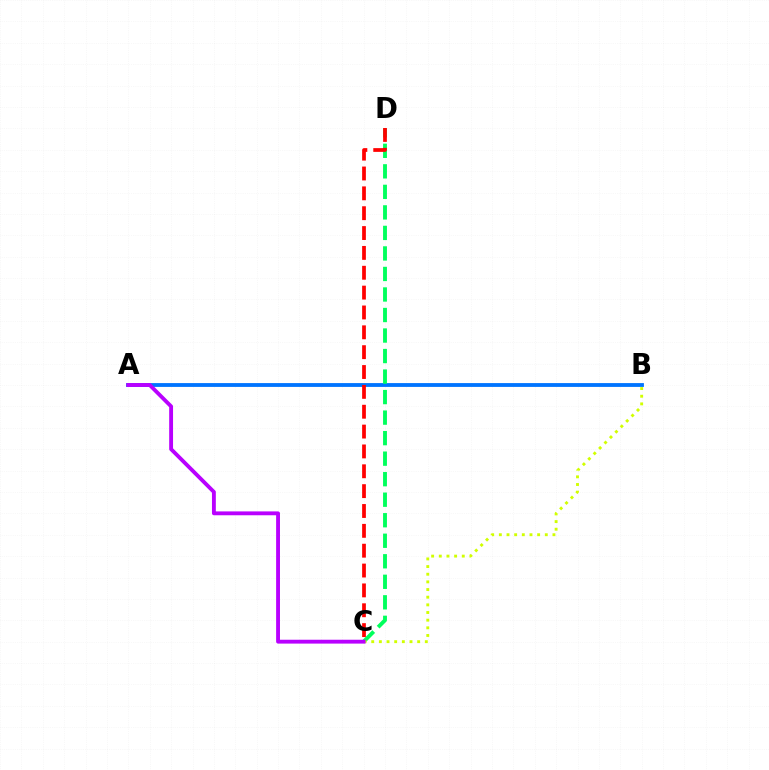{('A', 'B'): [{'color': '#0074ff', 'line_style': 'solid', 'thickness': 2.75}], ('C', 'D'): [{'color': '#00ff5c', 'line_style': 'dashed', 'thickness': 2.79}, {'color': '#ff0000', 'line_style': 'dashed', 'thickness': 2.7}], ('B', 'C'): [{'color': '#d1ff00', 'line_style': 'dotted', 'thickness': 2.08}], ('A', 'C'): [{'color': '#b900ff', 'line_style': 'solid', 'thickness': 2.78}]}